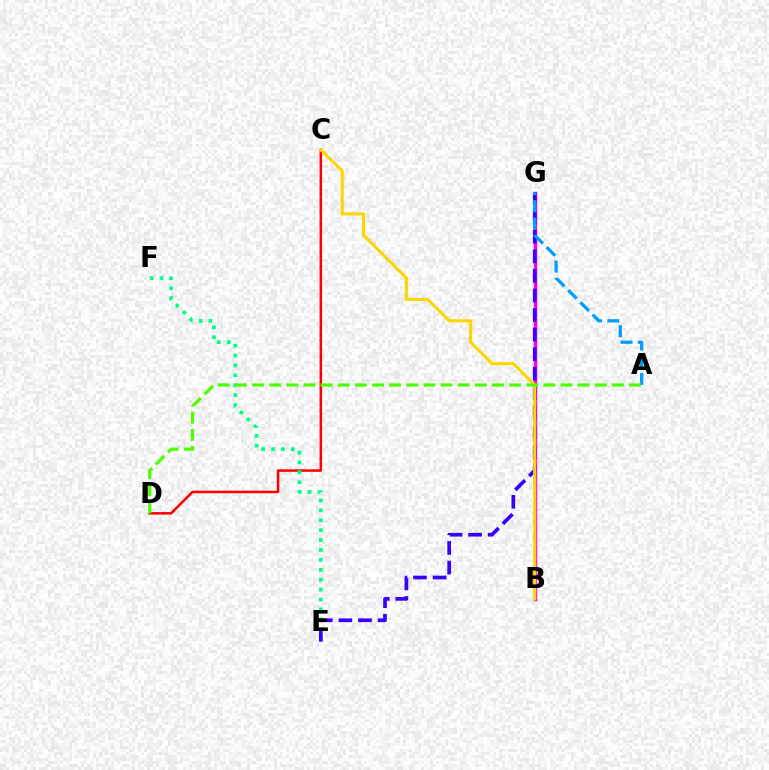{('C', 'D'): [{'color': '#ff0000', 'line_style': 'solid', 'thickness': 1.81}], ('E', 'F'): [{'color': '#00ff86', 'line_style': 'dotted', 'thickness': 2.69}], ('B', 'G'): [{'color': '#ff00ed', 'line_style': 'solid', 'thickness': 2.5}], ('E', 'G'): [{'color': '#3700ff', 'line_style': 'dashed', 'thickness': 2.66}], ('A', 'G'): [{'color': '#009eff', 'line_style': 'dashed', 'thickness': 2.35}], ('B', 'C'): [{'color': '#ffd500', 'line_style': 'solid', 'thickness': 2.22}], ('A', 'D'): [{'color': '#4fff00', 'line_style': 'dashed', 'thickness': 2.33}]}